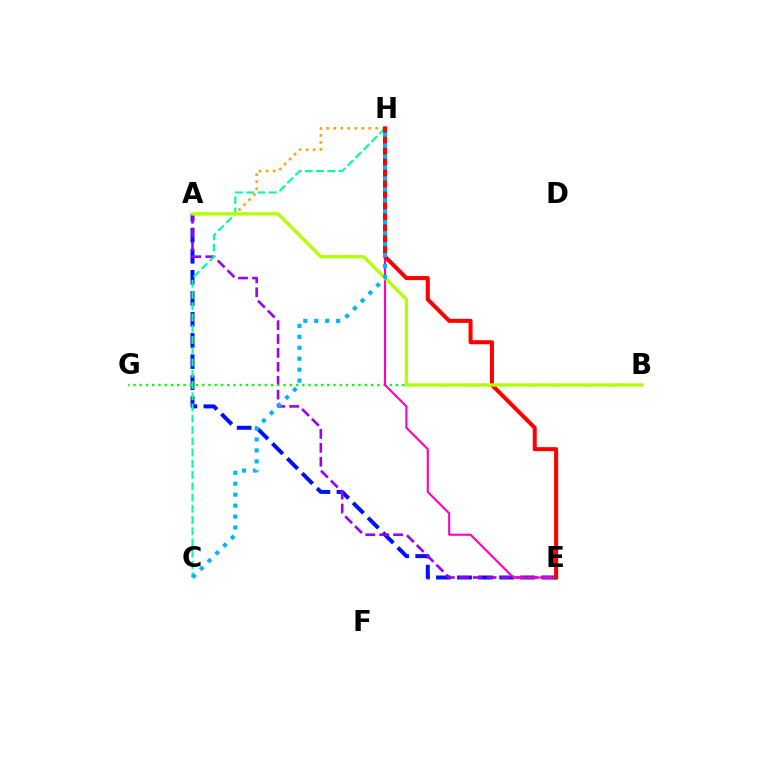{('A', 'E'): [{'color': '#0010ff', 'line_style': 'dashed', 'thickness': 2.86}, {'color': '#9b00ff', 'line_style': 'dashed', 'thickness': 1.89}], ('A', 'H'): [{'color': '#ffa500', 'line_style': 'dotted', 'thickness': 1.9}], ('B', 'G'): [{'color': '#08ff00', 'line_style': 'dotted', 'thickness': 1.7}], ('C', 'H'): [{'color': '#00ff9d', 'line_style': 'dashed', 'thickness': 1.53}, {'color': '#00b5ff', 'line_style': 'dotted', 'thickness': 2.97}], ('E', 'H'): [{'color': '#ff00bd', 'line_style': 'solid', 'thickness': 1.51}, {'color': '#ff0000', 'line_style': 'solid', 'thickness': 2.91}], ('A', 'B'): [{'color': '#b3ff00', 'line_style': 'solid', 'thickness': 2.35}]}